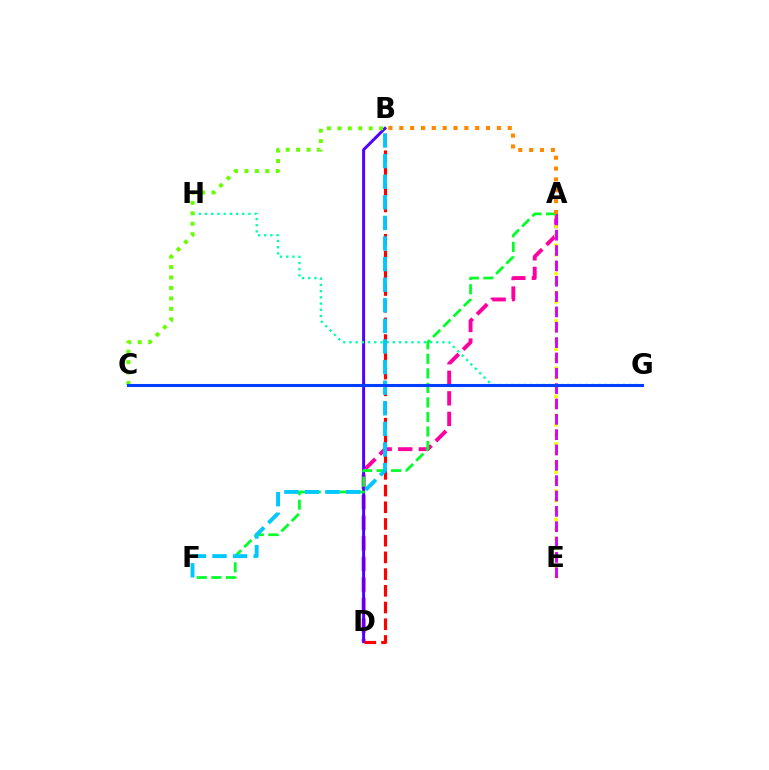{('A', 'D'): [{'color': '#ff00a0', 'line_style': 'dashed', 'thickness': 2.79}], ('B', 'D'): [{'color': '#4f00ff', 'line_style': 'solid', 'thickness': 2.14}, {'color': '#ff0000', 'line_style': 'dashed', 'thickness': 2.27}], ('A', 'E'): [{'color': '#eeff00', 'line_style': 'dotted', 'thickness': 2.57}, {'color': '#d600ff', 'line_style': 'dashed', 'thickness': 2.08}], ('G', 'H'): [{'color': '#00ffaf', 'line_style': 'dotted', 'thickness': 1.68}], ('A', 'F'): [{'color': '#00ff27', 'line_style': 'dashed', 'thickness': 1.97}], ('B', 'C'): [{'color': '#66ff00', 'line_style': 'dotted', 'thickness': 2.84}], ('B', 'F'): [{'color': '#00c7ff', 'line_style': 'dashed', 'thickness': 2.8}], ('C', 'G'): [{'color': '#003fff', 'line_style': 'solid', 'thickness': 2.2}], ('A', 'B'): [{'color': '#ff8800', 'line_style': 'dotted', 'thickness': 2.95}]}